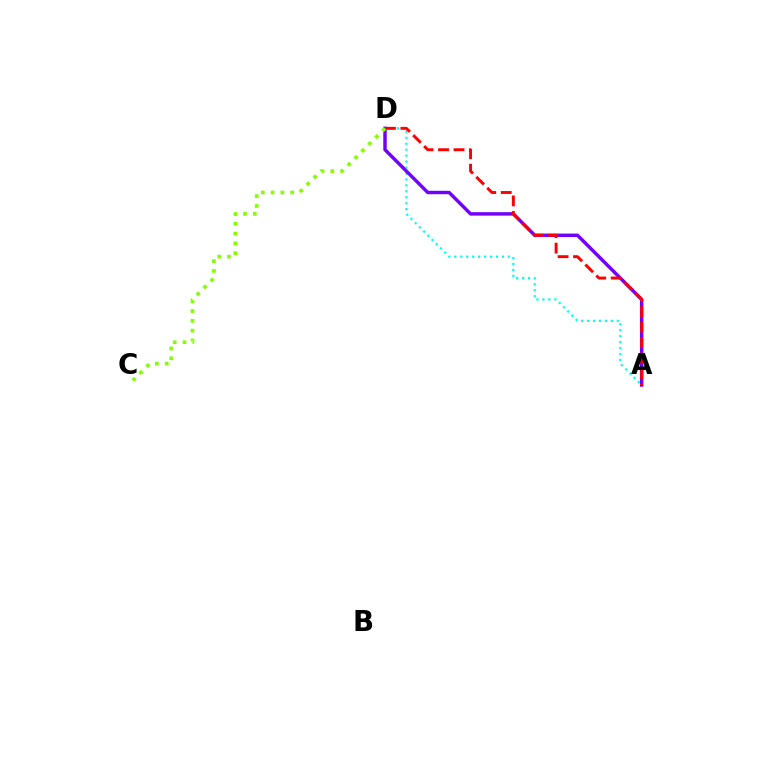{('A', 'D'): [{'color': '#00fff6', 'line_style': 'dotted', 'thickness': 1.62}, {'color': '#7200ff', 'line_style': 'solid', 'thickness': 2.48}, {'color': '#ff0000', 'line_style': 'dashed', 'thickness': 2.1}], ('C', 'D'): [{'color': '#84ff00', 'line_style': 'dotted', 'thickness': 2.66}]}